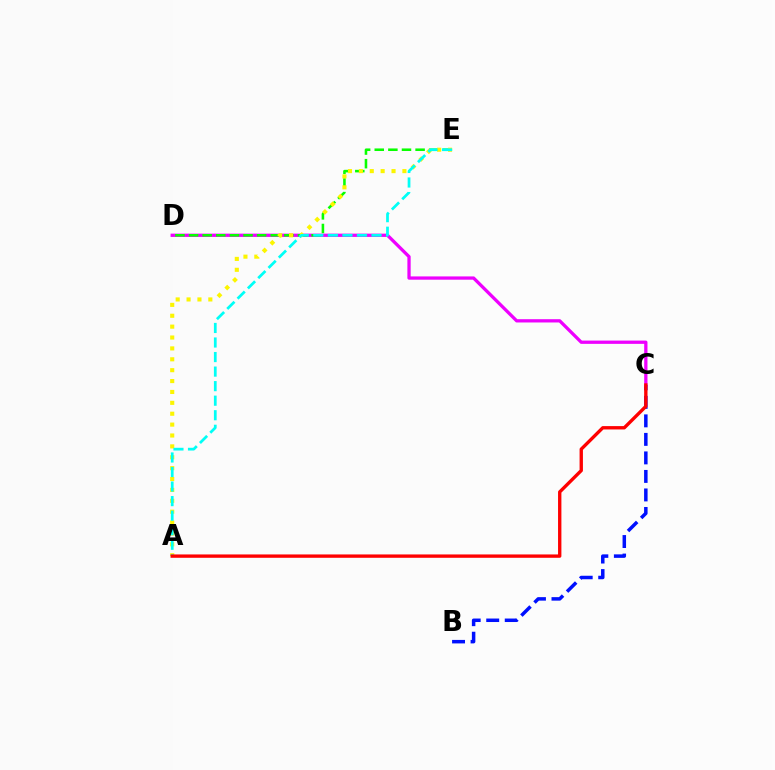{('B', 'C'): [{'color': '#0010ff', 'line_style': 'dashed', 'thickness': 2.52}], ('C', 'D'): [{'color': '#ee00ff', 'line_style': 'solid', 'thickness': 2.36}], ('D', 'E'): [{'color': '#08ff00', 'line_style': 'dashed', 'thickness': 1.85}], ('A', 'E'): [{'color': '#fcf500', 'line_style': 'dotted', 'thickness': 2.96}, {'color': '#00fff6', 'line_style': 'dashed', 'thickness': 1.98}], ('A', 'C'): [{'color': '#ff0000', 'line_style': 'solid', 'thickness': 2.41}]}